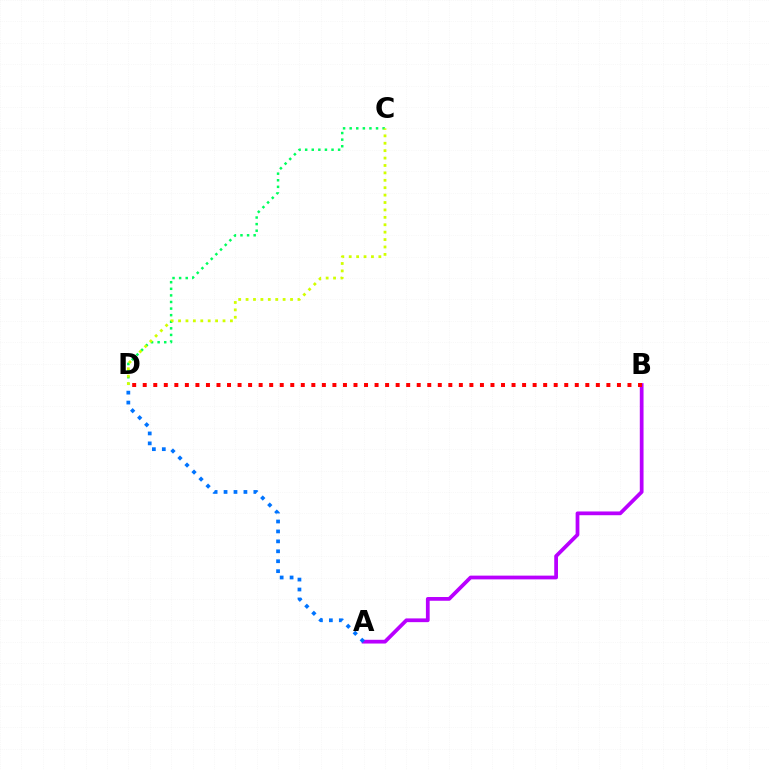{('A', 'B'): [{'color': '#b900ff', 'line_style': 'solid', 'thickness': 2.7}], ('C', 'D'): [{'color': '#00ff5c', 'line_style': 'dotted', 'thickness': 1.79}, {'color': '#d1ff00', 'line_style': 'dotted', 'thickness': 2.01}], ('A', 'D'): [{'color': '#0074ff', 'line_style': 'dotted', 'thickness': 2.7}], ('B', 'D'): [{'color': '#ff0000', 'line_style': 'dotted', 'thickness': 2.86}]}